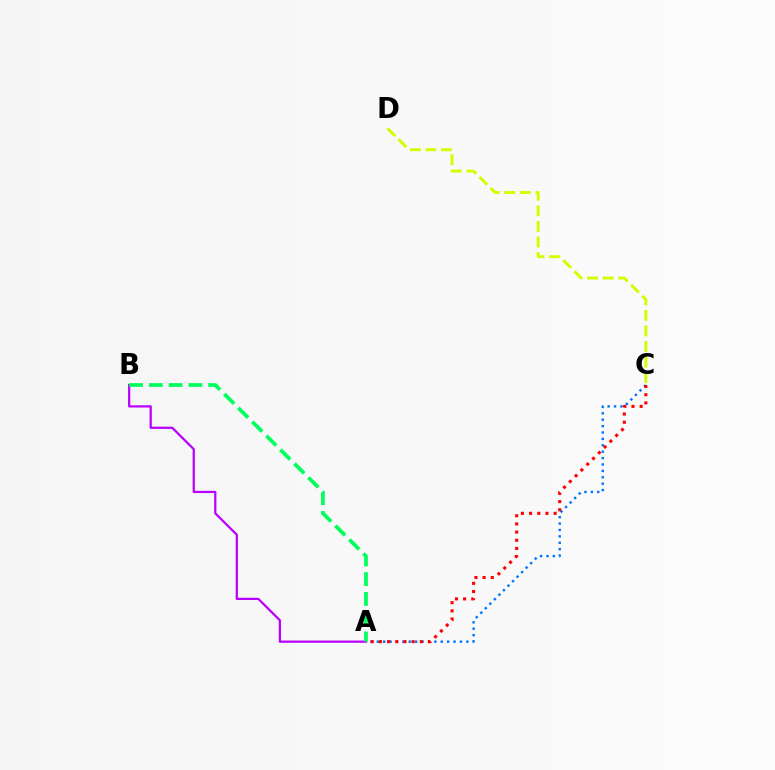{('A', 'C'): [{'color': '#0074ff', 'line_style': 'dotted', 'thickness': 1.74}, {'color': '#ff0000', 'line_style': 'dotted', 'thickness': 2.22}], ('A', 'B'): [{'color': '#b900ff', 'line_style': 'solid', 'thickness': 1.61}, {'color': '#00ff5c', 'line_style': 'dashed', 'thickness': 2.69}], ('C', 'D'): [{'color': '#d1ff00', 'line_style': 'dashed', 'thickness': 2.12}]}